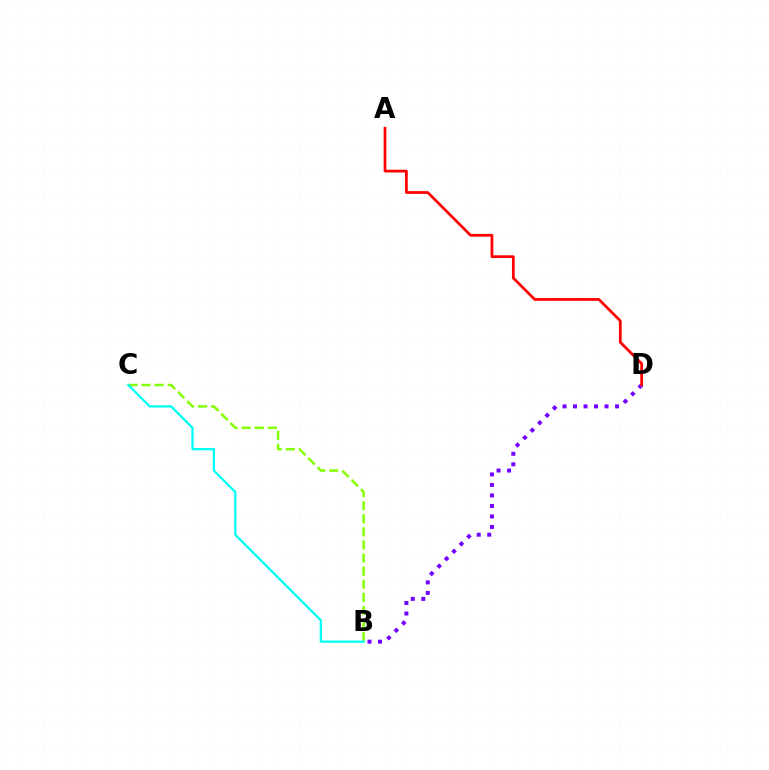{('B', 'D'): [{'color': '#7200ff', 'line_style': 'dotted', 'thickness': 2.85}], ('B', 'C'): [{'color': '#84ff00', 'line_style': 'dashed', 'thickness': 1.78}, {'color': '#00fff6', 'line_style': 'solid', 'thickness': 1.63}], ('A', 'D'): [{'color': '#ff0000', 'line_style': 'solid', 'thickness': 1.98}]}